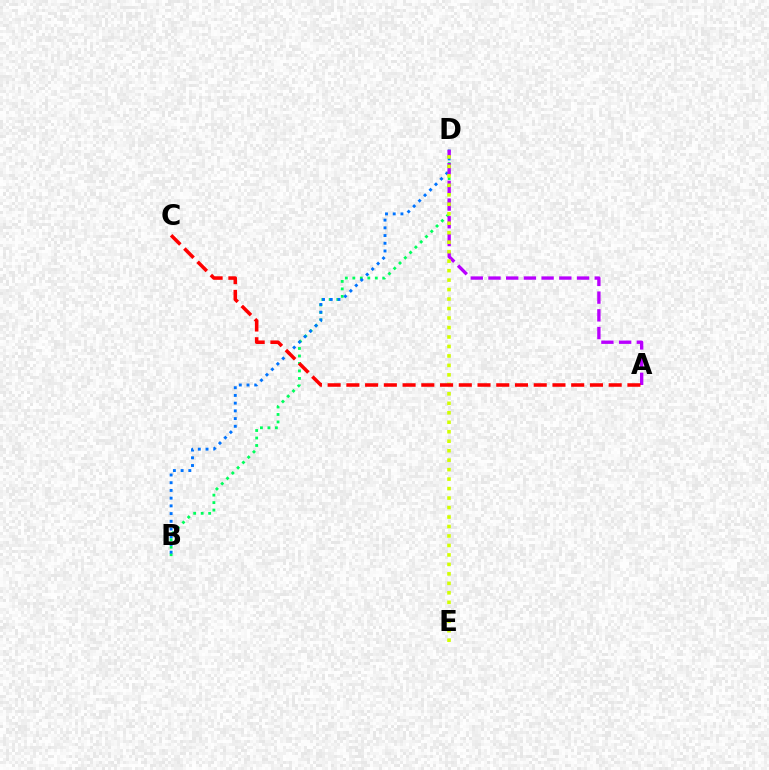{('B', 'D'): [{'color': '#00ff5c', 'line_style': 'dotted', 'thickness': 2.03}, {'color': '#0074ff', 'line_style': 'dotted', 'thickness': 2.1}], ('A', 'D'): [{'color': '#b900ff', 'line_style': 'dashed', 'thickness': 2.41}], ('D', 'E'): [{'color': '#d1ff00', 'line_style': 'dotted', 'thickness': 2.57}], ('A', 'C'): [{'color': '#ff0000', 'line_style': 'dashed', 'thickness': 2.55}]}